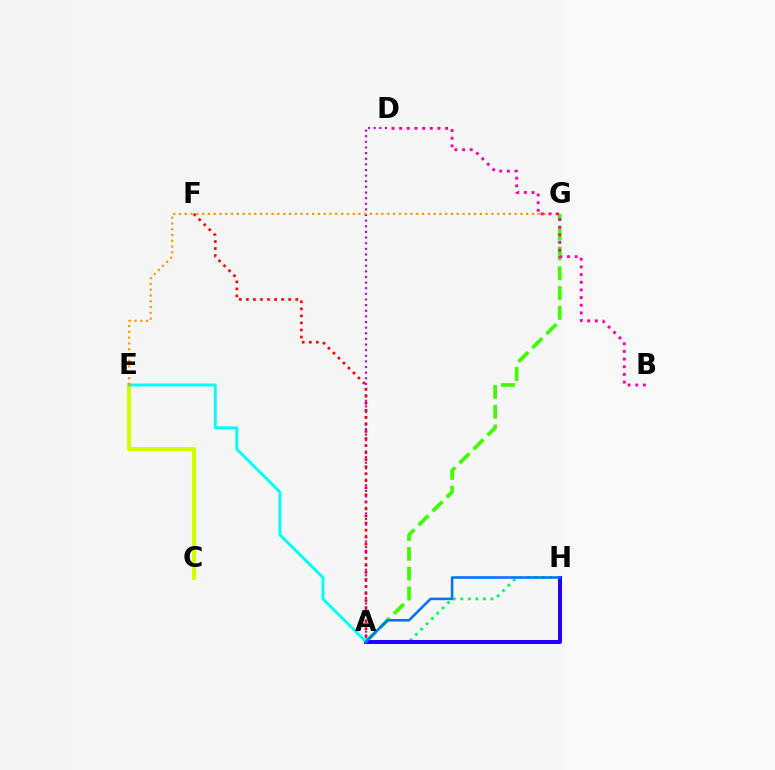{('A', 'G'): [{'color': '#3dff00', 'line_style': 'dashed', 'thickness': 2.69}], ('A', 'H'): [{'color': '#00ff5c', 'line_style': 'dotted', 'thickness': 2.04}, {'color': '#2500ff', 'line_style': 'solid', 'thickness': 2.89}, {'color': '#0074ff', 'line_style': 'solid', 'thickness': 1.86}], ('C', 'E'): [{'color': '#d1ff00', 'line_style': 'solid', 'thickness': 2.9}], ('A', 'D'): [{'color': '#b900ff', 'line_style': 'dotted', 'thickness': 1.53}], ('A', 'F'): [{'color': '#ff0000', 'line_style': 'dotted', 'thickness': 1.91}], ('A', 'E'): [{'color': '#00fff6', 'line_style': 'solid', 'thickness': 2.1}], ('E', 'G'): [{'color': '#ff9400', 'line_style': 'dotted', 'thickness': 1.57}], ('B', 'D'): [{'color': '#ff00ac', 'line_style': 'dotted', 'thickness': 2.08}]}